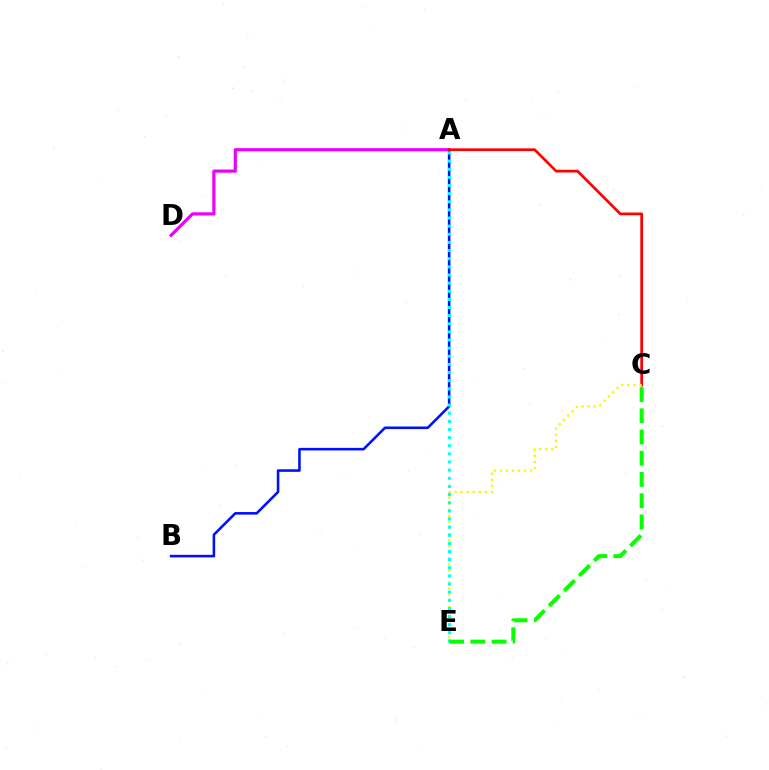{('A', 'B'): [{'color': '#0010ff', 'line_style': 'solid', 'thickness': 1.85}], ('A', 'D'): [{'color': '#ee00ff', 'line_style': 'solid', 'thickness': 2.29}], ('A', 'C'): [{'color': '#ff0000', 'line_style': 'solid', 'thickness': 1.95}], ('C', 'E'): [{'color': '#fcf500', 'line_style': 'dotted', 'thickness': 1.65}, {'color': '#08ff00', 'line_style': 'dashed', 'thickness': 2.88}], ('A', 'E'): [{'color': '#00fff6', 'line_style': 'dotted', 'thickness': 2.21}]}